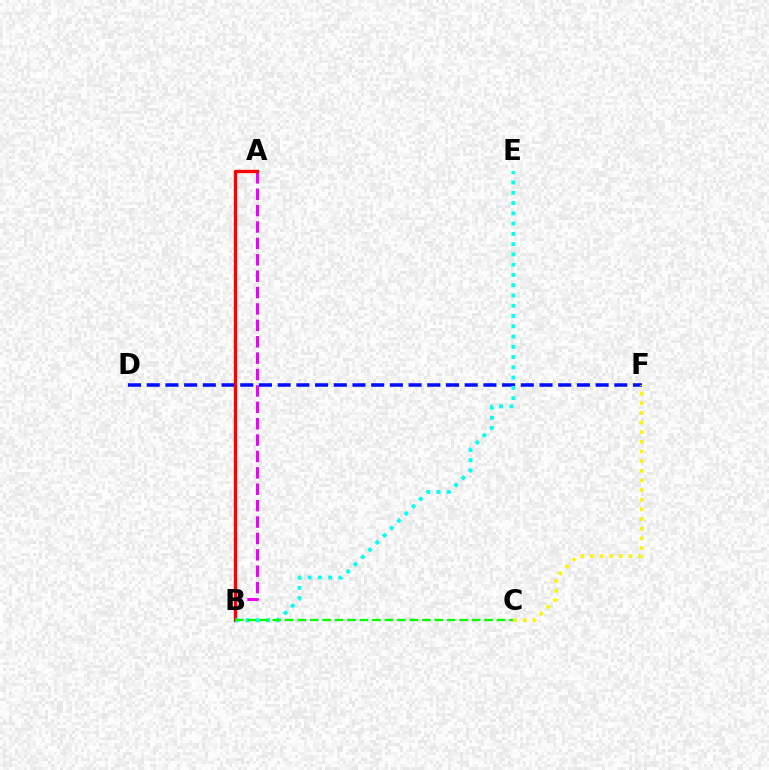{('D', 'F'): [{'color': '#0010ff', 'line_style': 'dashed', 'thickness': 2.54}], ('A', 'B'): [{'color': '#ee00ff', 'line_style': 'dashed', 'thickness': 2.23}, {'color': '#ff0000', 'line_style': 'solid', 'thickness': 2.41}], ('C', 'F'): [{'color': '#fcf500', 'line_style': 'dotted', 'thickness': 2.62}], ('B', 'E'): [{'color': '#00fff6', 'line_style': 'dotted', 'thickness': 2.79}], ('B', 'C'): [{'color': '#08ff00', 'line_style': 'dashed', 'thickness': 1.69}]}